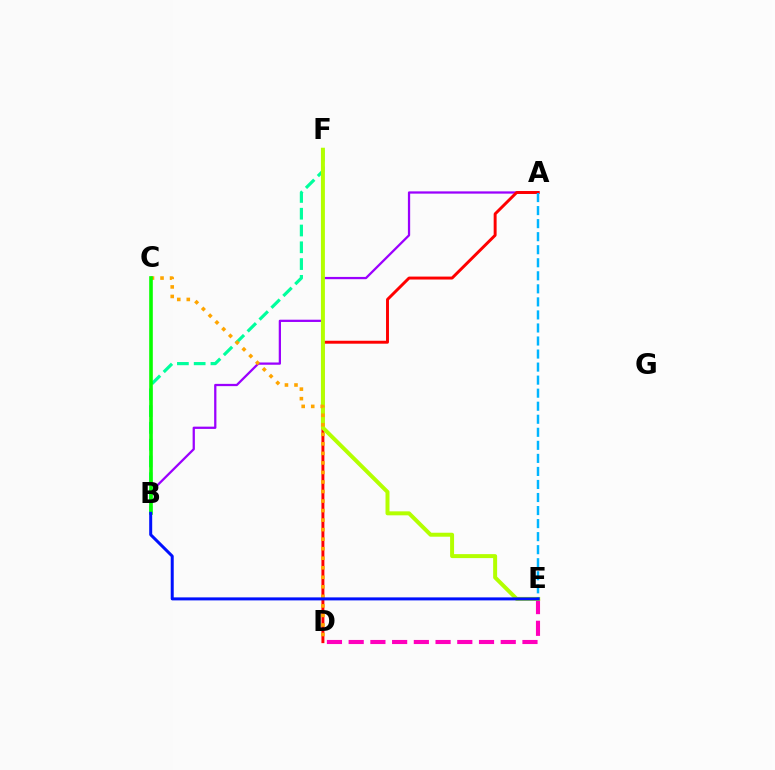{('A', 'B'): [{'color': '#9b00ff', 'line_style': 'solid', 'thickness': 1.63}], ('D', 'E'): [{'color': '#ff00bd', 'line_style': 'dashed', 'thickness': 2.95}], ('A', 'D'): [{'color': '#ff0000', 'line_style': 'solid', 'thickness': 2.12}], ('B', 'F'): [{'color': '#00ff9d', 'line_style': 'dashed', 'thickness': 2.28}], ('E', 'F'): [{'color': '#b3ff00', 'line_style': 'solid', 'thickness': 2.86}], ('C', 'D'): [{'color': '#ffa500', 'line_style': 'dotted', 'thickness': 2.59}], ('A', 'E'): [{'color': '#00b5ff', 'line_style': 'dashed', 'thickness': 1.77}], ('B', 'C'): [{'color': '#08ff00', 'line_style': 'solid', 'thickness': 2.6}], ('B', 'E'): [{'color': '#0010ff', 'line_style': 'solid', 'thickness': 2.16}]}